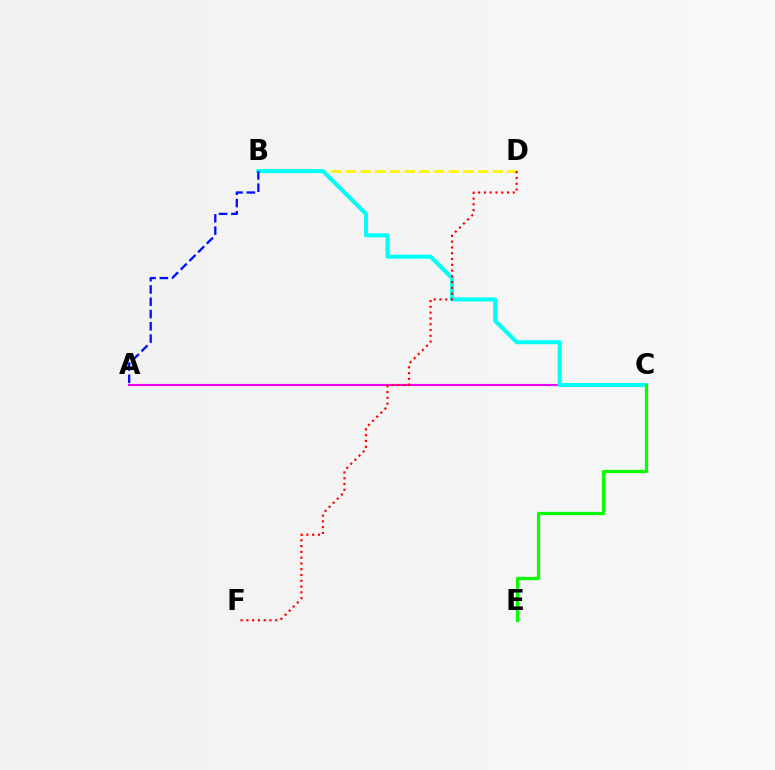{('B', 'D'): [{'color': '#fcf500', 'line_style': 'dashed', 'thickness': 1.99}], ('A', 'C'): [{'color': '#ee00ff', 'line_style': 'solid', 'thickness': 1.52}], ('B', 'C'): [{'color': '#00fff6', 'line_style': 'solid', 'thickness': 2.92}], ('D', 'F'): [{'color': '#ff0000', 'line_style': 'dotted', 'thickness': 1.57}], ('A', 'B'): [{'color': '#0010ff', 'line_style': 'dashed', 'thickness': 1.67}], ('C', 'E'): [{'color': '#08ff00', 'line_style': 'solid', 'thickness': 2.33}]}